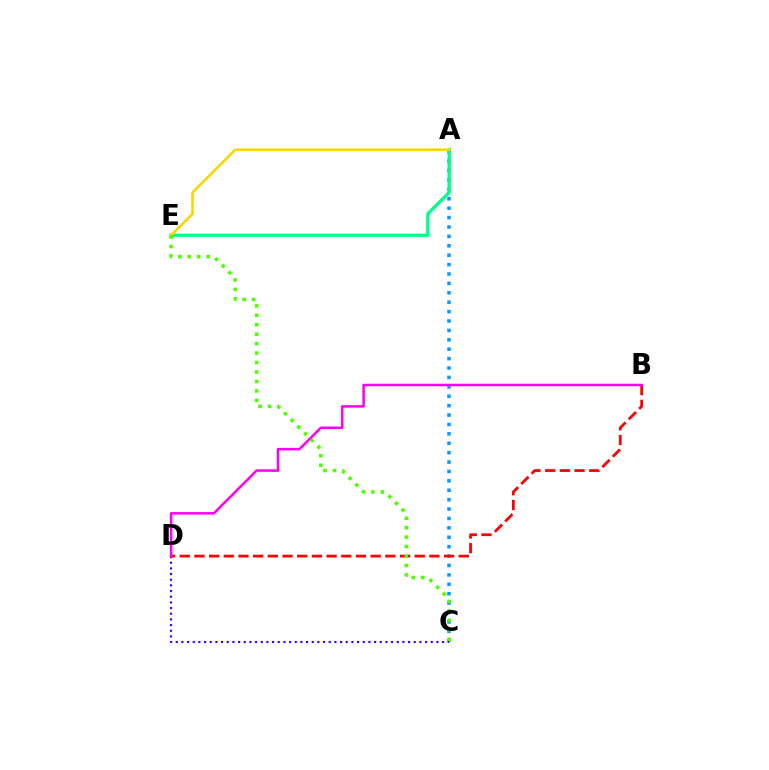{('A', 'C'): [{'color': '#009eff', 'line_style': 'dotted', 'thickness': 2.55}], ('A', 'E'): [{'color': '#00ff86', 'line_style': 'solid', 'thickness': 2.34}, {'color': '#ffd500', 'line_style': 'solid', 'thickness': 1.89}], ('B', 'D'): [{'color': '#ff0000', 'line_style': 'dashed', 'thickness': 2.0}, {'color': '#ff00ed', 'line_style': 'solid', 'thickness': 1.81}], ('C', 'D'): [{'color': '#3700ff', 'line_style': 'dotted', 'thickness': 1.54}], ('C', 'E'): [{'color': '#4fff00', 'line_style': 'dotted', 'thickness': 2.57}]}